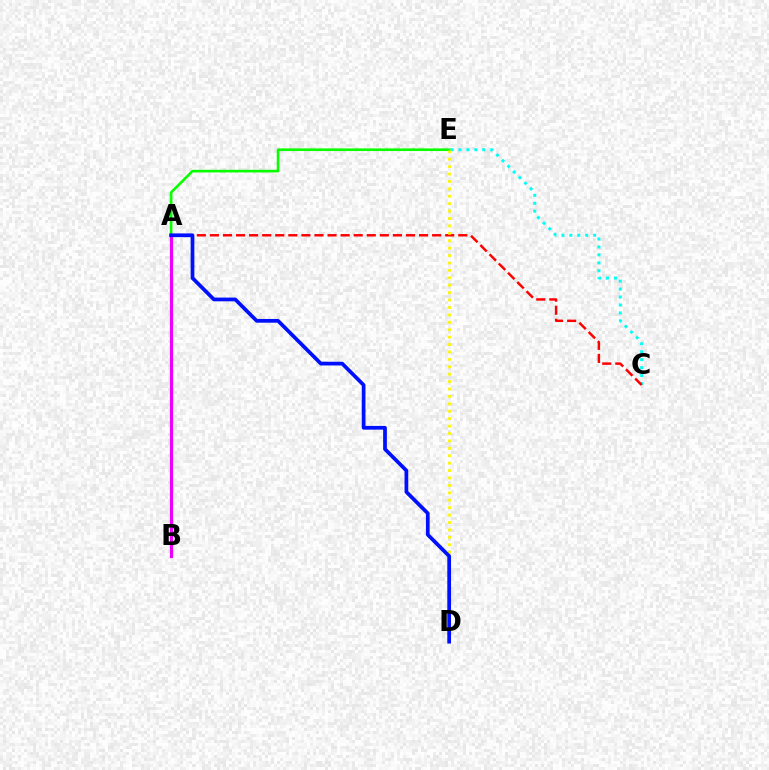{('C', 'E'): [{'color': '#00fff6', 'line_style': 'dotted', 'thickness': 2.16}], ('A', 'B'): [{'color': '#ee00ff', 'line_style': 'solid', 'thickness': 2.3}], ('A', 'E'): [{'color': '#08ff00', 'line_style': 'solid', 'thickness': 1.9}], ('A', 'C'): [{'color': '#ff0000', 'line_style': 'dashed', 'thickness': 1.78}], ('D', 'E'): [{'color': '#fcf500', 'line_style': 'dotted', 'thickness': 2.01}], ('A', 'D'): [{'color': '#0010ff', 'line_style': 'solid', 'thickness': 2.69}]}